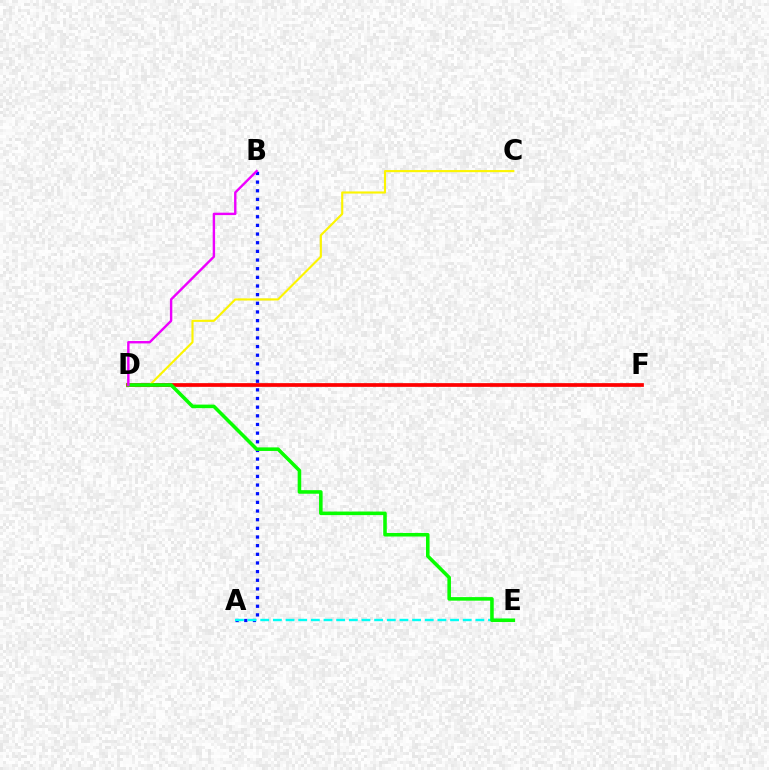{('A', 'B'): [{'color': '#0010ff', 'line_style': 'dotted', 'thickness': 2.35}], ('D', 'F'): [{'color': '#ff0000', 'line_style': 'solid', 'thickness': 2.68}], ('A', 'E'): [{'color': '#00fff6', 'line_style': 'dashed', 'thickness': 1.72}], ('C', 'D'): [{'color': '#fcf500', 'line_style': 'solid', 'thickness': 1.54}], ('D', 'E'): [{'color': '#08ff00', 'line_style': 'solid', 'thickness': 2.57}], ('B', 'D'): [{'color': '#ee00ff', 'line_style': 'solid', 'thickness': 1.73}]}